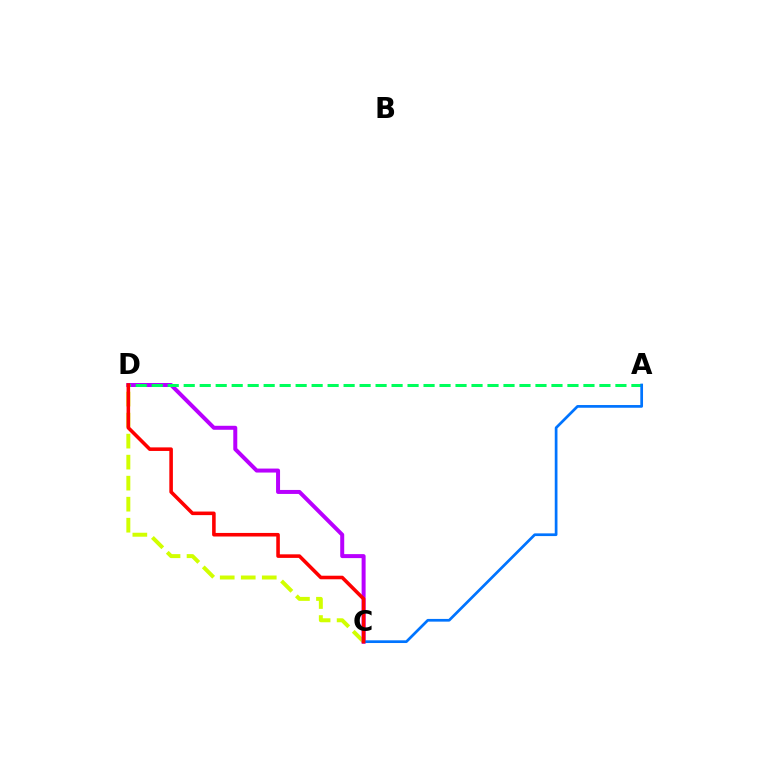{('C', 'D'): [{'color': '#d1ff00', 'line_style': 'dashed', 'thickness': 2.86}, {'color': '#b900ff', 'line_style': 'solid', 'thickness': 2.87}, {'color': '#ff0000', 'line_style': 'solid', 'thickness': 2.57}], ('A', 'D'): [{'color': '#00ff5c', 'line_style': 'dashed', 'thickness': 2.17}], ('A', 'C'): [{'color': '#0074ff', 'line_style': 'solid', 'thickness': 1.95}]}